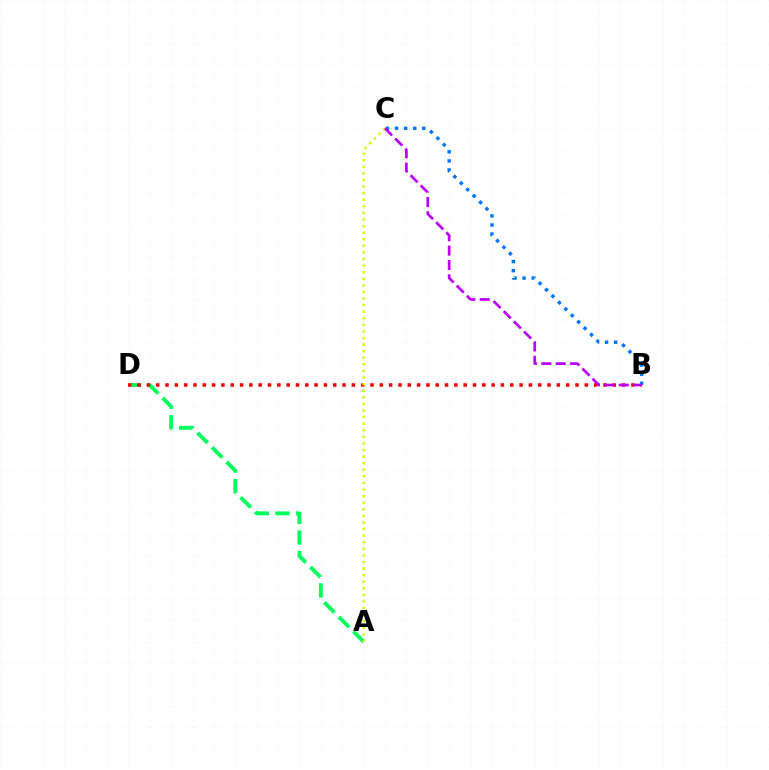{('A', 'D'): [{'color': '#00ff5c', 'line_style': 'dashed', 'thickness': 2.8}], ('B', 'D'): [{'color': '#ff0000', 'line_style': 'dotted', 'thickness': 2.53}], ('A', 'C'): [{'color': '#d1ff00', 'line_style': 'dotted', 'thickness': 1.79}], ('B', 'C'): [{'color': '#0074ff', 'line_style': 'dotted', 'thickness': 2.47}, {'color': '#b900ff', 'line_style': 'dashed', 'thickness': 1.95}]}